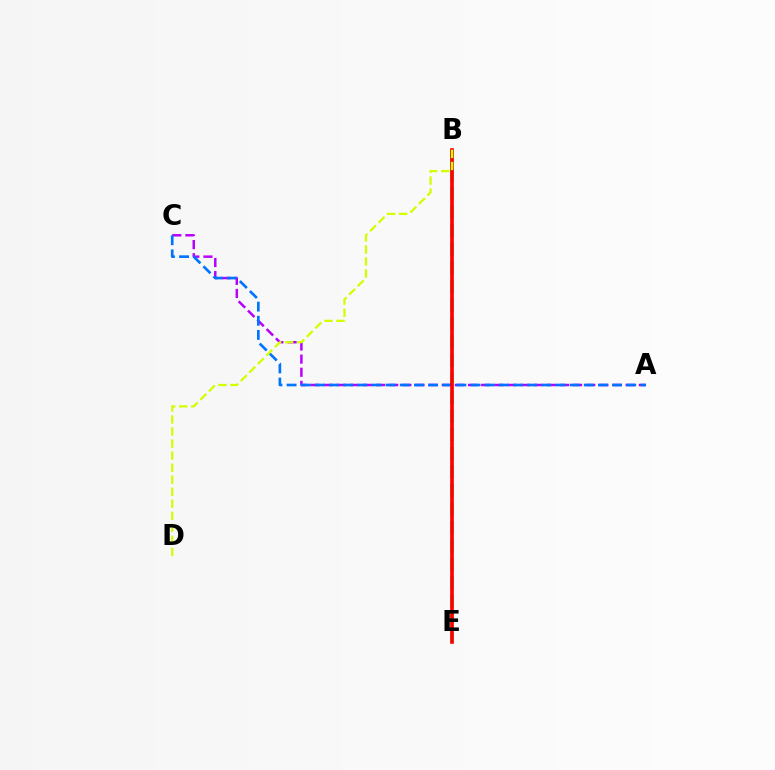{('A', 'C'): [{'color': '#b900ff', 'line_style': 'dashed', 'thickness': 1.78}, {'color': '#0074ff', 'line_style': 'dashed', 'thickness': 1.92}], ('B', 'E'): [{'color': '#00ff5c', 'line_style': 'dashed', 'thickness': 2.52}, {'color': '#ff0000', 'line_style': 'solid', 'thickness': 2.63}], ('B', 'D'): [{'color': '#d1ff00', 'line_style': 'dashed', 'thickness': 1.64}]}